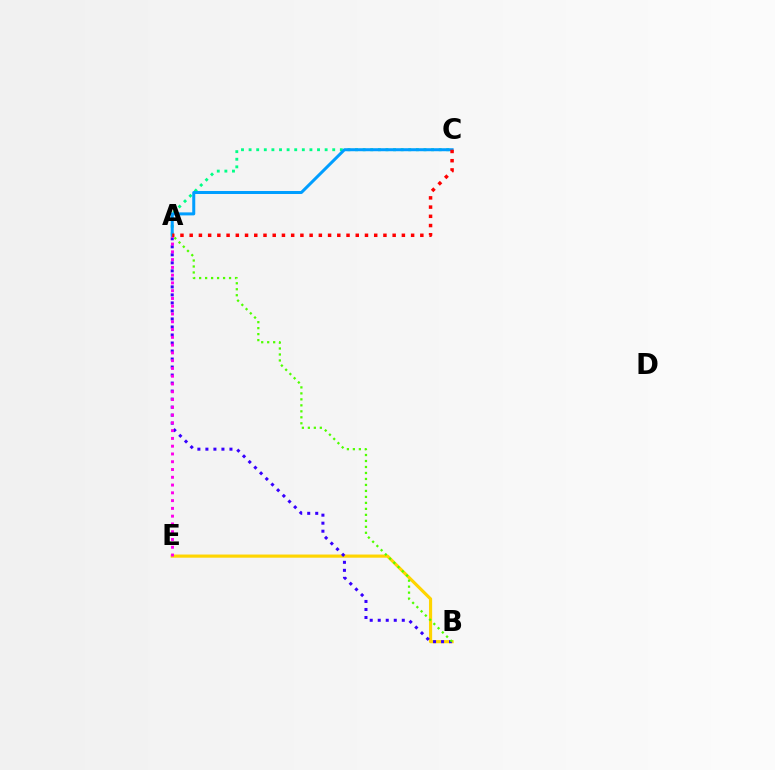{('A', 'C'): [{'color': '#00ff86', 'line_style': 'dotted', 'thickness': 2.07}, {'color': '#009eff', 'line_style': 'solid', 'thickness': 2.17}, {'color': '#ff0000', 'line_style': 'dotted', 'thickness': 2.51}], ('B', 'E'): [{'color': '#ffd500', 'line_style': 'solid', 'thickness': 2.27}], ('A', 'B'): [{'color': '#3700ff', 'line_style': 'dotted', 'thickness': 2.18}, {'color': '#4fff00', 'line_style': 'dotted', 'thickness': 1.63}], ('A', 'E'): [{'color': '#ff00ed', 'line_style': 'dotted', 'thickness': 2.11}]}